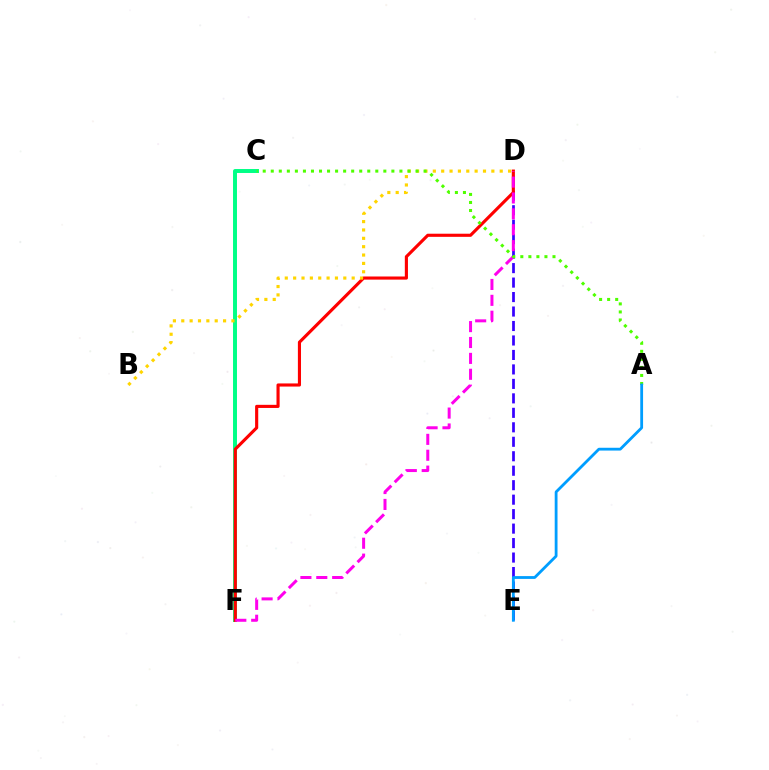{('D', 'E'): [{'color': '#3700ff', 'line_style': 'dashed', 'thickness': 1.97}], ('C', 'F'): [{'color': '#00ff86', 'line_style': 'solid', 'thickness': 2.85}], ('D', 'F'): [{'color': '#ff0000', 'line_style': 'solid', 'thickness': 2.25}, {'color': '#ff00ed', 'line_style': 'dashed', 'thickness': 2.16}], ('B', 'D'): [{'color': '#ffd500', 'line_style': 'dotted', 'thickness': 2.27}], ('A', 'C'): [{'color': '#4fff00', 'line_style': 'dotted', 'thickness': 2.18}], ('A', 'E'): [{'color': '#009eff', 'line_style': 'solid', 'thickness': 2.02}]}